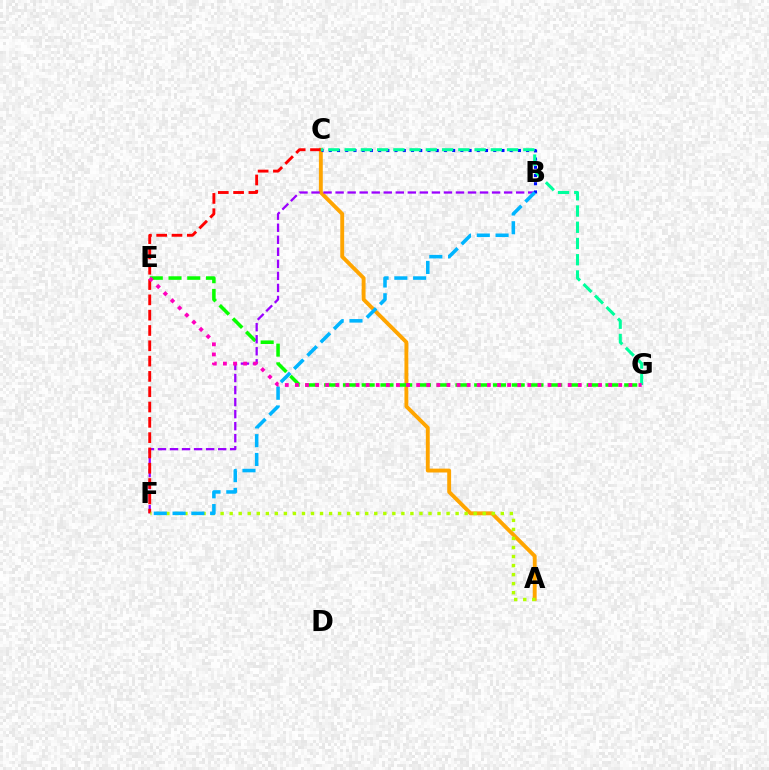{('A', 'C'): [{'color': '#ffa500', 'line_style': 'solid', 'thickness': 2.79}], ('E', 'G'): [{'color': '#08ff00', 'line_style': 'dashed', 'thickness': 2.55}, {'color': '#ff00bd', 'line_style': 'dotted', 'thickness': 2.75}], ('B', 'F'): [{'color': '#9b00ff', 'line_style': 'dashed', 'thickness': 1.64}, {'color': '#00b5ff', 'line_style': 'dashed', 'thickness': 2.55}], ('B', 'C'): [{'color': '#0010ff', 'line_style': 'dotted', 'thickness': 2.23}], ('C', 'F'): [{'color': '#ff0000', 'line_style': 'dashed', 'thickness': 2.08}], ('C', 'G'): [{'color': '#00ff9d', 'line_style': 'dashed', 'thickness': 2.21}], ('A', 'F'): [{'color': '#b3ff00', 'line_style': 'dotted', 'thickness': 2.46}]}